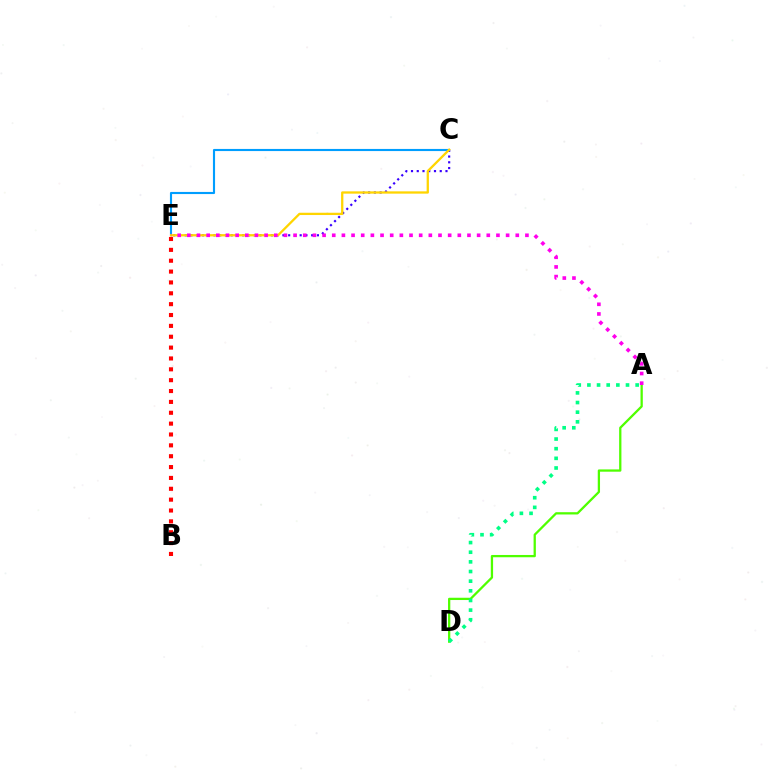{('B', 'E'): [{'color': '#ff0000', 'line_style': 'dotted', 'thickness': 2.95}], ('A', 'D'): [{'color': '#4fff00', 'line_style': 'solid', 'thickness': 1.64}, {'color': '#00ff86', 'line_style': 'dotted', 'thickness': 2.62}], ('C', 'E'): [{'color': '#3700ff', 'line_style': 'dotted', 'thickness': 1.56}, {'color': '#009eff', 'line_style': 'solid', 'thickness': 1.53}, {'color': '#ffd500', 'line_style': 'solid', 'thickness': 1.65}], ('A', 'E'): [{'color': '#ff00ed', 'line_style': 'dotted', 'thickness': 2.62}]}